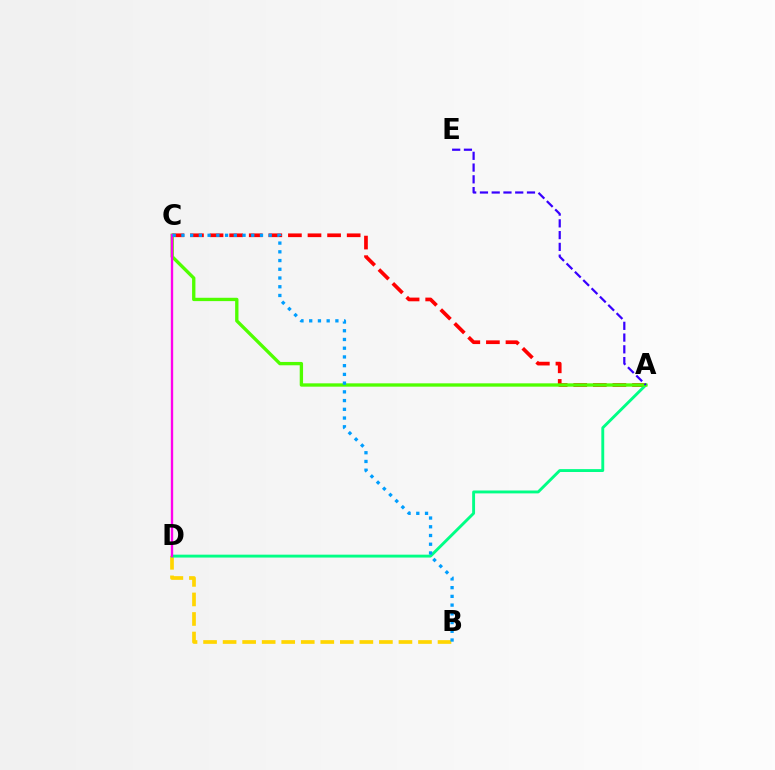{('B', 'D'): [{'color': '#ffd500', 'line_style': 'dashed', 'thickness': 2.65}], ('A', 'C'): [{'color': '#ff0000', 'line_style': 'dashed', 'thickness': 2.66}, {'color': '#4fff00', 'line_style': 'solid', 'thickness': 2.4}], ('A', 'D'): [{'color': '#00ff86', 'line_style': 'solid', 'thickness': 2.08}], ('C', 'D'): [{'color': '#ff00ed', 'line_style': 'solid', 'thickness': 1.7}], ('A', 'E'): [{'color': '#3700ff', 'line_style': 'dashed', 'thickness': 1.6}], ('B', 'C'): [{'color': '#009eff', 'line_style': 'dotted', 'thickness': 2.37}]}